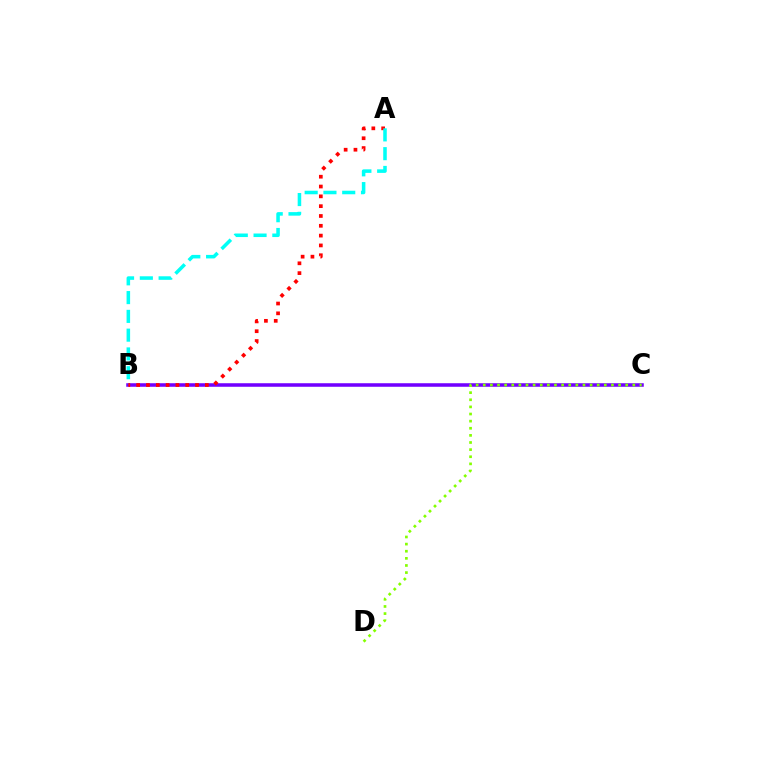{('B', 'C'): [{'color': '#7200ff', 'line_style': 'solid', 'thickness': 2.55}], ('A', 'B'): [{'color': '#ff0000', 'line_style': 'dotted', 'thickness': 2.67}, {'color': '#00fff6', 'line_style': 'dashed', 'thickness': 2.55}], ('C', 'D'): [{'color': '#84ff00', 'line_style': 'dotted', 'thickness': 1.93}]}